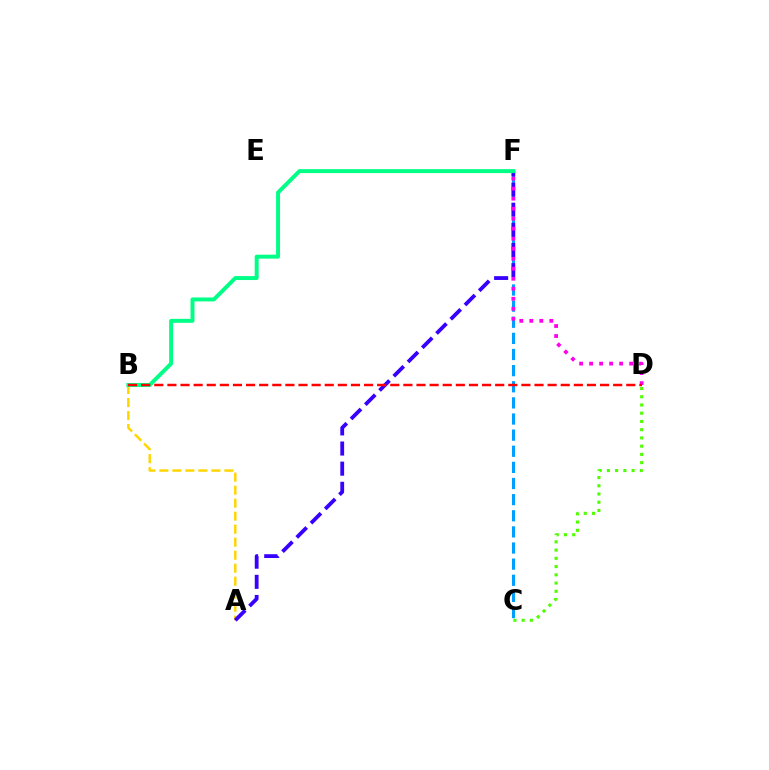{('A', 'B'): [{'color': '#ffd500', 'line_style': 'dashed', 'thickness': 1.77}], ('C', 'D'): [{'color': '#4fff00', 'line_style': 'dotted', 'thickness': 2.24}], ('C', 'F'): [{'color': '#009eff', 'line_style': 'dashed', 'thickness': 2.19}], ('A', 'F'): [{'color': '#3700ff', 'line_style': 'dashed', 'thickness': 2.74}], ('D', 'F'): [{'color': '#ff00ed', 'line_style': 'dotted', 'thickness': 2.72}], ('B', 'F'): [{'color': '#00ff86', 'line_style': 'solid', 'thickness': 2.85}], ('B', 'D'): [{'color': '#ff0000', 'line_style': 'dashed', 'thickness': 1.78}]}